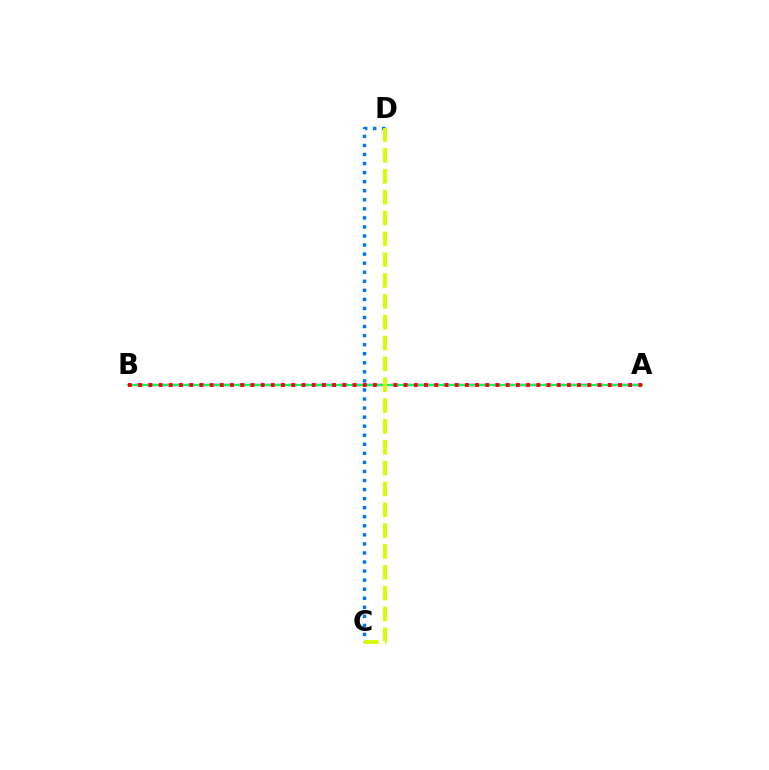{('A', 'B'): [{'color': '#b900ff', 'line_style': 'dashed', 'thickness': 1.74}, {'color': '#00ff5c', 'line_style': 'solid', 'thickness': 1.58}, {'color': '#ff0000', 'line_style': 'dotted', 'thickness': 2.77}], ('C', 'D'): [{'color': '#0074ff', 'line_style': 'dotted', 'thickness': 2.46}, {'color': '#d1ff00', 'line_style': 'dashed', 'thickness': 2.83}]}